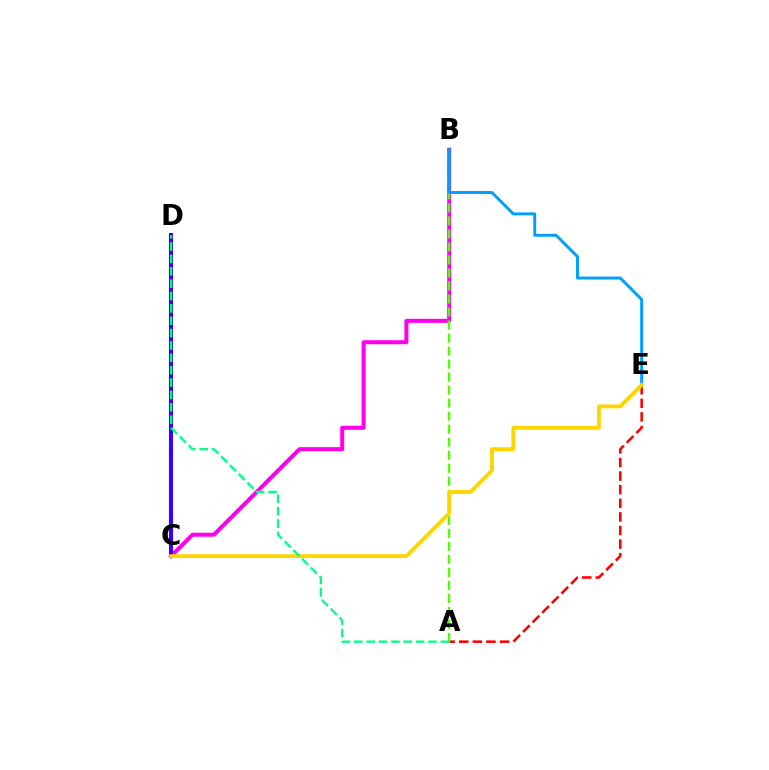{('B', 'C'): [{'color': '#ff00ed', 'line_style': 'solid', 'thickness': 2.9}], ('C', 'D'): [{'color': '#3700ff', 'line_style': 'solid', 'thickness': 2.94}], ('A', 'E'): [{'color': '#ff0000', 'line_style': 'dashed', 'thickness': 1.85}], ('A', 'B'): [{'color': '#4fff00', 'line_style': 'dashed', 'thickness': 1.77}], ('B', 'E'): [{'color': '#009eff', 'line_style': 'solid', 'thickness': 2.12}], ('C', 'E'): [{'color': '#ffd500', 'line_style': 'solid', 'thickness': 2.76}], ('A', 'D'): [{'color': '#00ff86', 'line_style': 'dashed', 'thickness': 1.68}]}